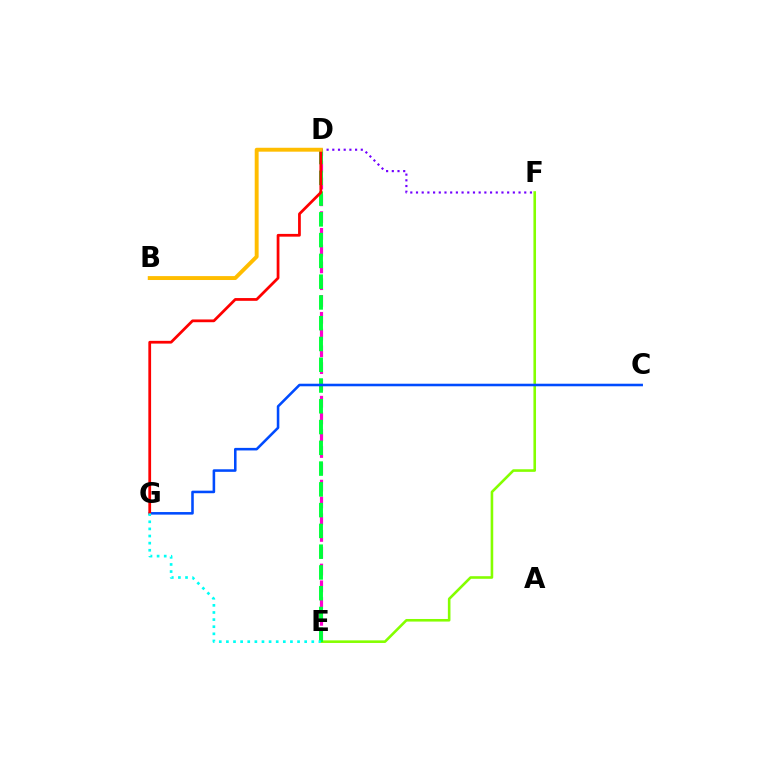{('D', 'E'): [{'color': '#ff00cf', 'line_style': 'dashed', 'thickness': 2.28}, {'color': '#00ff39', 'line_style': 'dashed', 'thickness': 2.82}], ('E', 'F'): [{'color': '#84ff00', 'line_style': 'solid', 'thickness': 1.87}], ('C', 'G'): [{'color': '#004bff', 'line_style': 'solid', 'thickness': 1.85}], ('D', 'G'): [{'color': '#ff0000', 'line_style': 'solid', 'thickness': 1.98}], ('E', 'G'): [{'color': '#00fff6', 'line_style': 'dotted', 'thickness': 1.93}], ('D', 'F'): [{'color': '#7200ff', 'line_style': 'dotted', 'thickness': 1.55}], ('B', 'D'): [{'color': '#ffbd00', 'line_style': 'solid', 'thickness': 2.82}]}